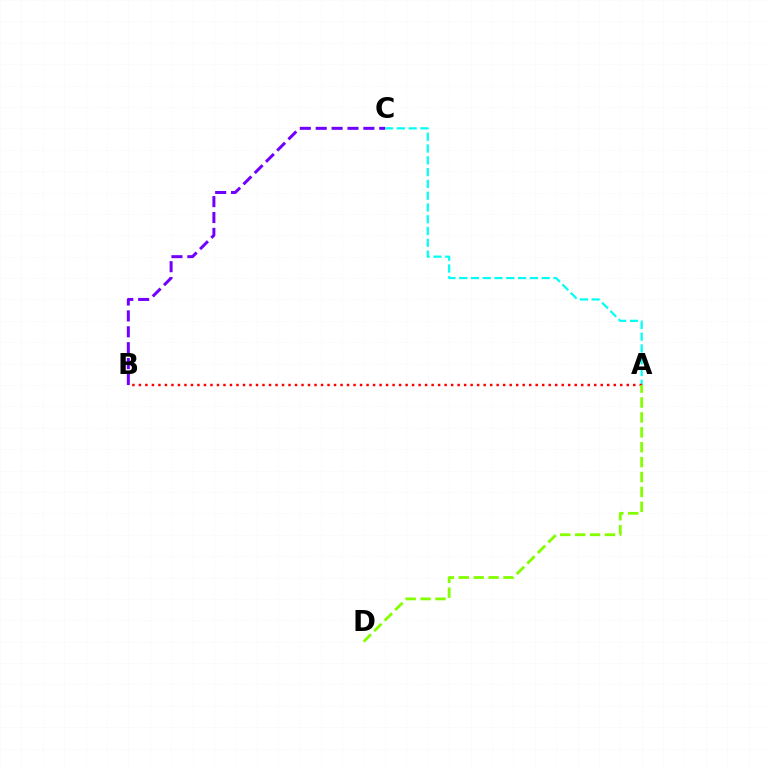{('A', 'C'): [{'color': '#00fff6', 'line_style': 'dashed', 'thickness': 1.6}], ('A', 'B'): [{'color': '#ff0000', 'line_style': 'dotted', 'thickness': 1.77}], ('B', 'C'): [{'color': '#7200ff', 'line_style': 'dashed', 'thickness': 2.16}], ('A', 'D'): [{'color': '#84ff00', 'line_style': 'dashed', 'thickness': 2.02}]}